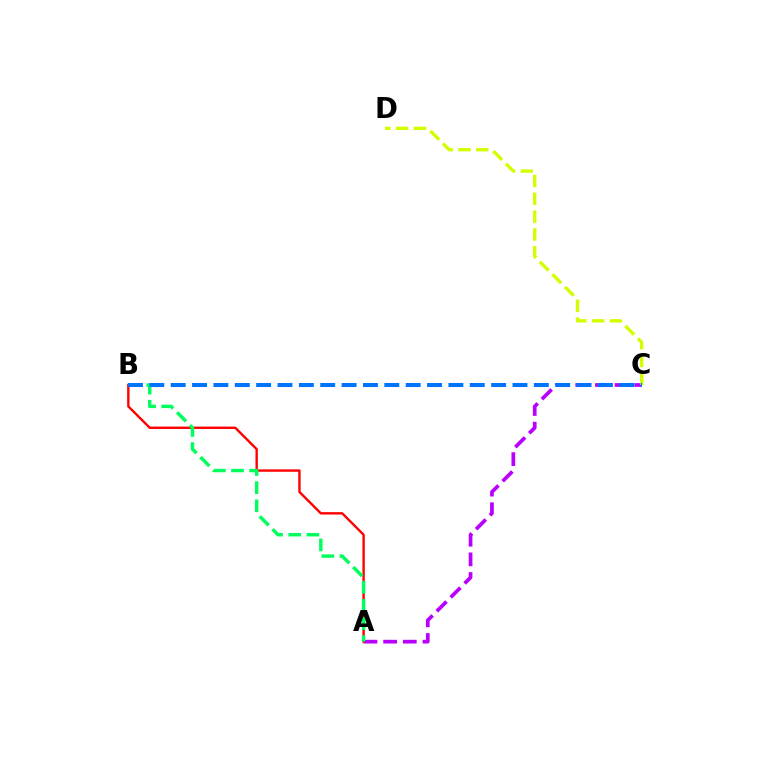{('A', 'C'): [{'color': '#b900ff', 'line_style': 'dashed', 'thickness': 2.67}], ('C', 'D'): [{'color': '#d1ff00', 'line_style': 'dashed', 'thickness': 2.42}], ('A', 'B'): [{'color': '#ff0000', 'line_style': 'solid', 'thickness': 1.72}, {'color': '#00ff5c', 'line_style': 'dashed', 'thickness': 2.47}], ('B', 'C'): [{'color': '#0074ff', 'line_style': 'dashed', 'thickness': 2.9}]}